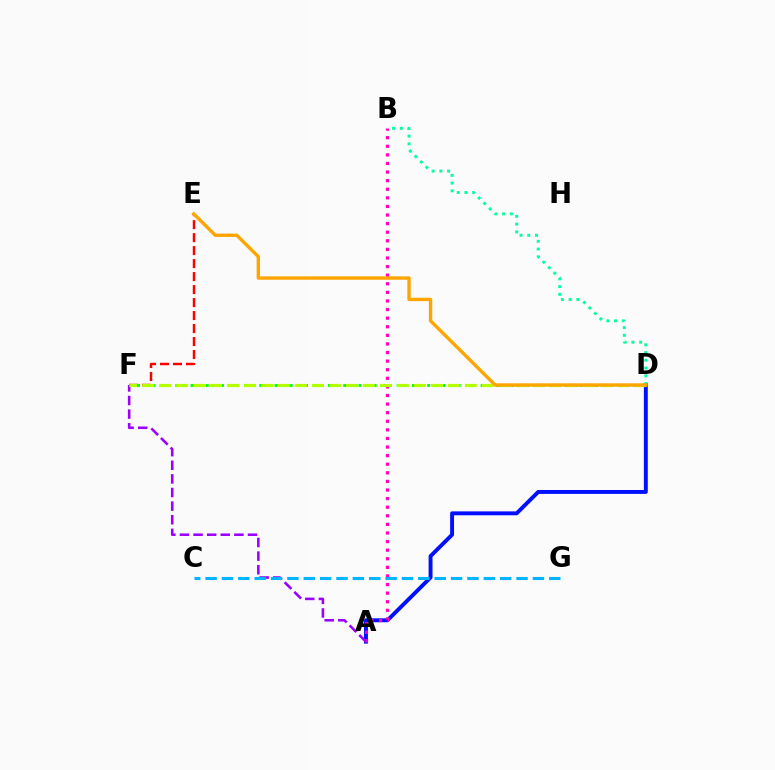{('A', 'D'): [{'color': '#0010ff', 'line_style': 'solid', 'thickness': 2.82}], ('E', 'F'): [{'color': '#ff0000', 'line_style': 'dashed', 'thickness': 1.76}], ('A', 'B'): [{'color': '#ff00bd', 'line_style': 'dotted', 'thickness': 2.33}], ('A', 'F'): [{'color': '#9b00ff', 'line_style': 'dashed', 'thickness': 1.85}], ('B', 'D'): [{'color': '#00ff9d', 'line_style': 'dotted', 'thickness': 2.11}], ('C', 'G'): [{'color': '#00b5ff', 'line_style': 'dashed', 'thickness': 2.22}], ('D', 'F'): [{'color': '#08ff00', 'line_style': 'dotted', 'thickness': 2.07}, {'color': '#b3ff00', 'line_style': 'dashed', 'thickness': 2.31}], ('D', 'E'): [{'color': '#ffa500', 'line_style': 'solid', 'thickness': 2.44}]}